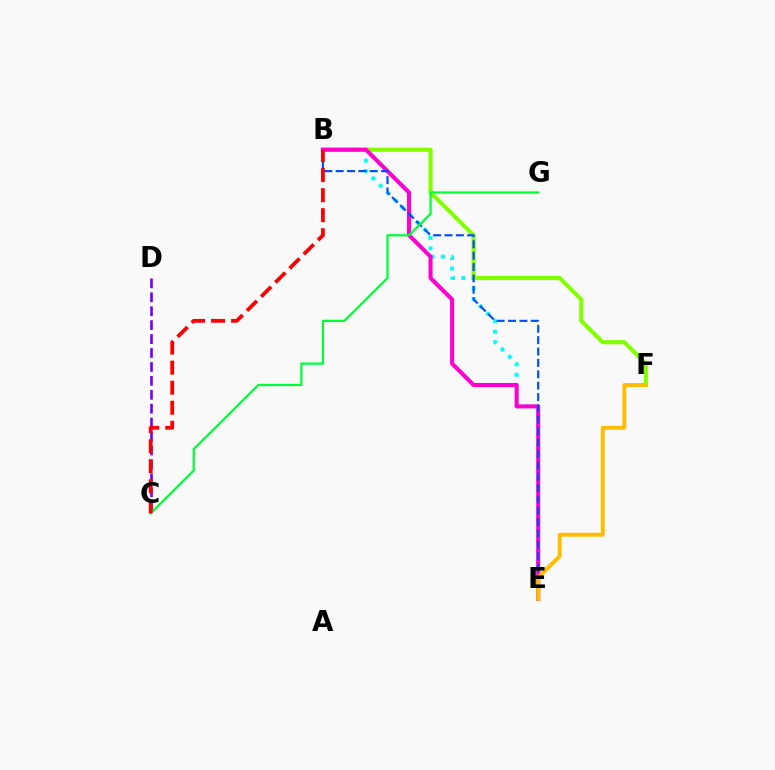{('B', 'E'): [{'color': '#00fff6', 'line_style': 'dotted', 'thickness': 2.83}, {'color': '#ff00cf', 'line_style': 'solid', 'thickness': 2.92}, {'color': '#004bff', 'line_style': 'dashed', 'thickness': 1.55}], ('B', 'F'): [{'color': '#84ff00', 'line_style': 'solid', 'thickness': 2.97}], ('C', 'D'): [{'color': '#7200ff', 'line_style': 'dashed', 'thickness': 1.89}], ('C', 'G'): [{'color': '#00ff39', 'line_style': 'solid', 'thickness': 1.61}], ('E', 'F'): [{'color': '#ffbd00', 'line_style': 'solid', 'thickness': 2.84}], ('B', 'C'): [{'color': '#ff0000', 'line_style': 'dashed', 'thickness': 2.72}]}